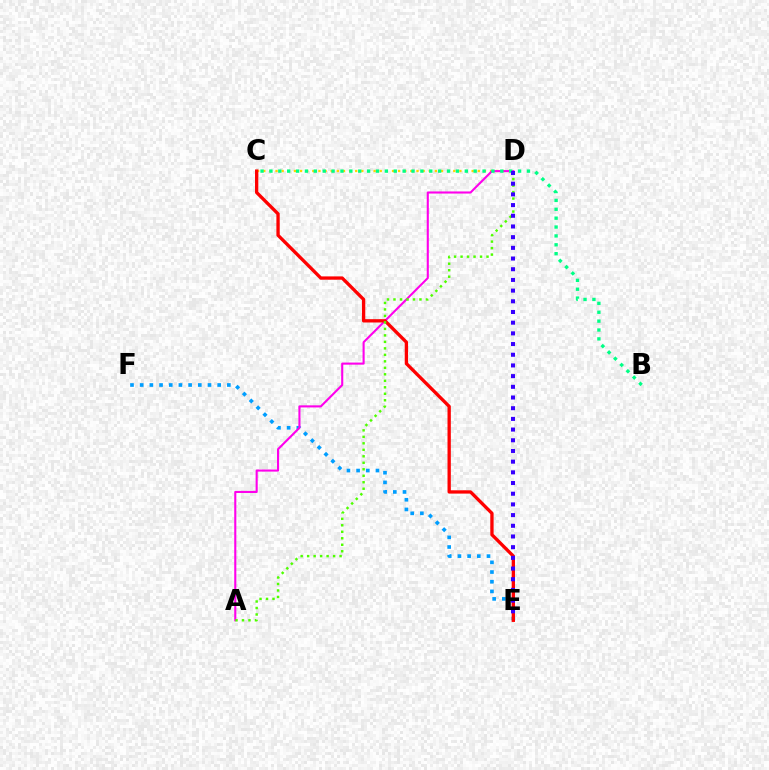{('C', 'D'): [{'color': '#ffd500', 'line_style': 'dotted', 'thickness': 1.67}], ('E', 'F'): [{'color': '#009eff', 'line_style': 'dotted', 'thickness': 2.63}], ('A', 'D'): [{'color': '#ff00ed', 'line_style': 'solid', 'thickness': 1.51}, {'color': '#4fff00', 'line_style': 'dotted', 'thickness': 1.76}], ('C', 'E'): [{'color': '#ff0000', 'line_style': 'solid', 'thickness': 2.38}], ('B', 'C'): [{'color': '#00ff86', 'line_style': 'dotted', 'thickness': 2.41}], ('D', 'E'): [{'color': '#3700ff', 'line_style': 'dotted', 'thickness': 2.9}]}